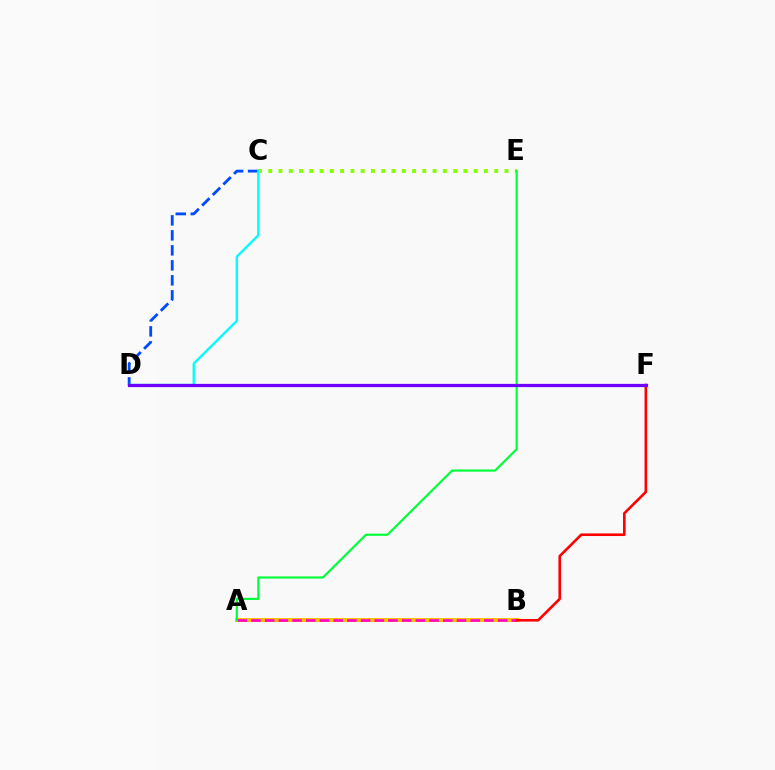{('C', 'E'): [{'color': '#84ff00', 'line_style': 'dotted', 'thickness': 2.79}], ('C', 'D'): [{'color': '#004bff', 'line_style': 'dashed', 'thickness': 2.04}, {'color': '#00fff6', 'line_style': 'solid', 'thickness': 1.68}], ('A', 'B'): [{'color': '#ffbd00', 'line_style': 'solid', 'thickness': 2.85}, {'color': '#ff00cf', 'line_style': 'dashed', 'thickness': 1.86}], ('B', 'F'): [{'color': '#ff0000', 'line_style': 'solid', 'thickness': 1.88}], ('A', 'E'): [{'color': '#00ff39', 'line_style': 'solid', 'thickness': 1.57}], ('D', 'F'): [{'color': '#7200ff', 'line_style': 'solid', 'thickness': 2.33}]}